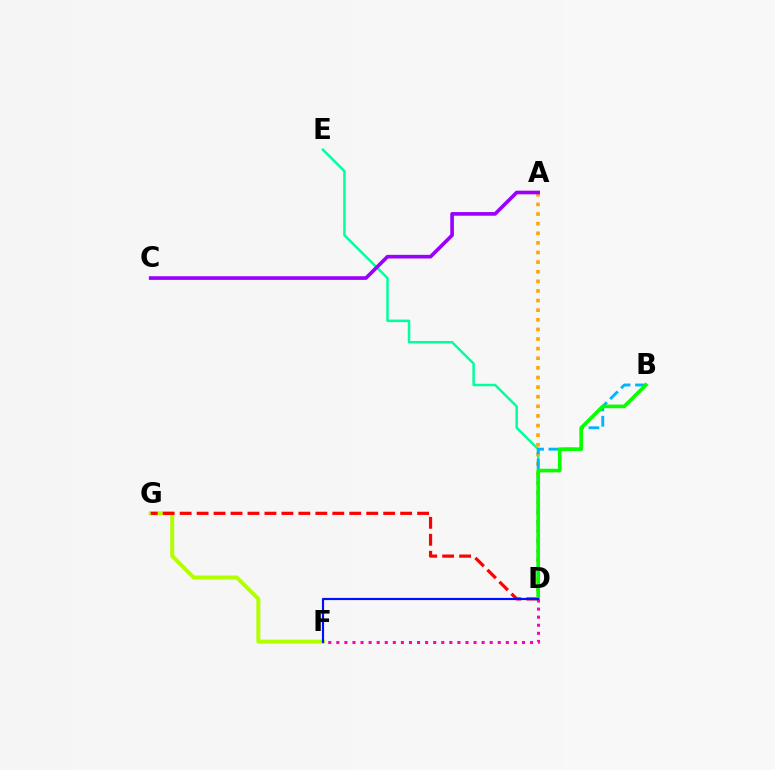{('D', 'E'): [{'color': '#00ff9d', 'line_style': 'solid', 'thickness': 1.8}], ('F', 'G'): [{'color': '#b3ff00', 'line_style': 'solid', 'thickness': 2.86}], ('D', 'G'): [{'color': '#ff0000', 'line_style': 'dashed', 'thickness': 2.3}], ('A', 'D'): [{'color': '#ffa500', 'line_style': 'dotted', 'thickness': 2.61}], ('B', 'D'): [{'color': '#00b5ff', 'line_style': 'dashed', 'thickness': 2.09}, {'color': '#08ff00', 'line_style': 'solid', 'thickness': 2.61}], ('D', 'F'): [{'color': '#ff00bd', 'line_style': 'dotted', 'thickness': 2.19}, {'color': '#0010ff', 'line_style': 'solid', 'thickness': 1.57}], ('A', 'C'): [{'color': '#9b00ff', 'line_style': 'solid', 'thickness': 2.63}]}